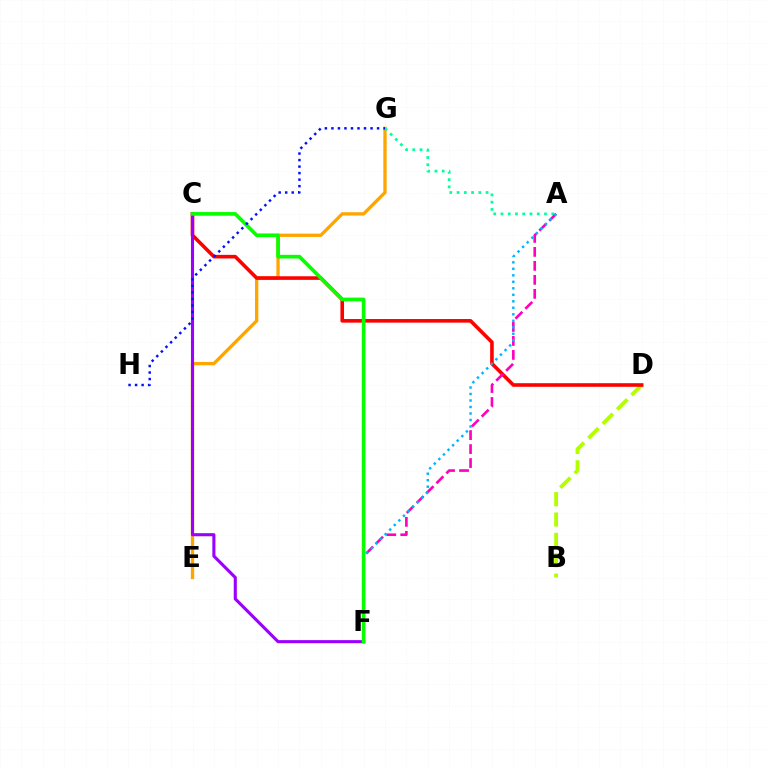{('B', 'D'): [{'color': '#b3ff00', 'line_style': 'dashed', 'thickness': 2.77}], ('E', 'G'): [{'color': '#ffa500', 'line_style': 'solid', 'thickness': 2.39}], ('C', 'D'): [{'color': '#ff0000', 'line_style': 'solid', 'thickness': 2.6}], ('A', 'G'): [{'color': '#00ff9d', 'line_style': 'dotted', 'thickness': 1.97}], ('A', 'F'): [{'color': '#ff00bd', 'line_style': 'dashed', 'thickness': 1.9}, {'color': '#00b5ff', 'line_style': 'dotted', 'thickness': 1.76}], ('C', 'F'): [{'color': '#9b00ff', 'line_style': 'solid', 'thickness': 2.22}, {'color': '#08ff00', 'line_style': 'solid', 'thickness': 2.65}], ('G', 'H'): [{'color': '#0010ff', 'line_style': 'dotted', 'thickness': 1.77}]}